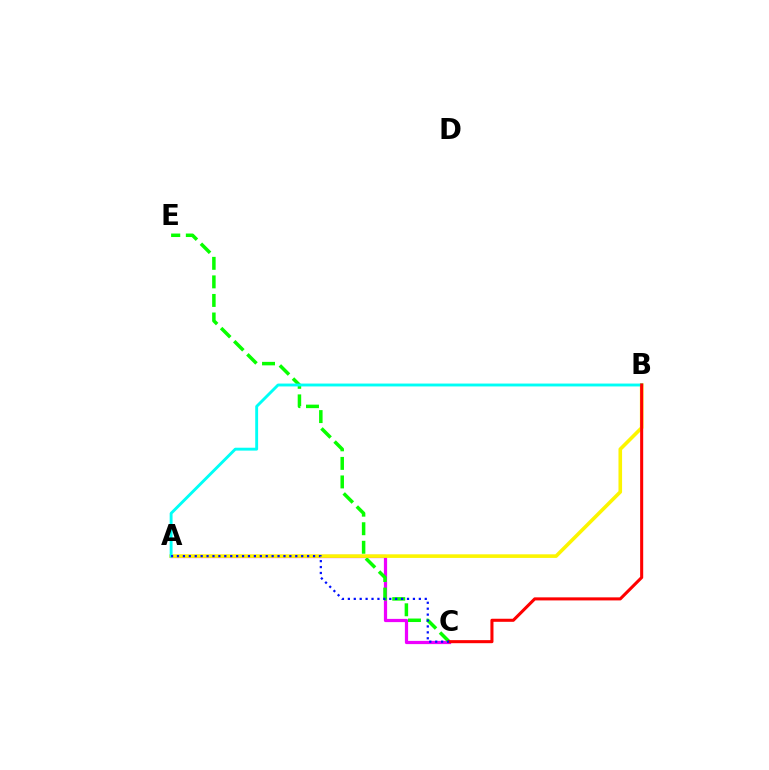{('A', 'C'): [{'color': '#ee00ff', 'line_style': 'solid', 'thickness': 2.32}, {'color': '#0010ff', 'line_style': 'dotted', 'thickness': 1.61}], ('C', 'E'): [{'color': '#08ff00', 'line_style': 'dashed', 'thickness': 2.52}], ('A', 'B'): [{'color': '#fcf500', 'line_style': 'solid', 'thickness': 2.59}, {'color': '#00fff6', 'line_style': 'solid', 'thickness': 2.08}], ('B', 'C'): [{'color': '#ff0000', 'line_style': 'solid', 'thickness': 2.2}]}